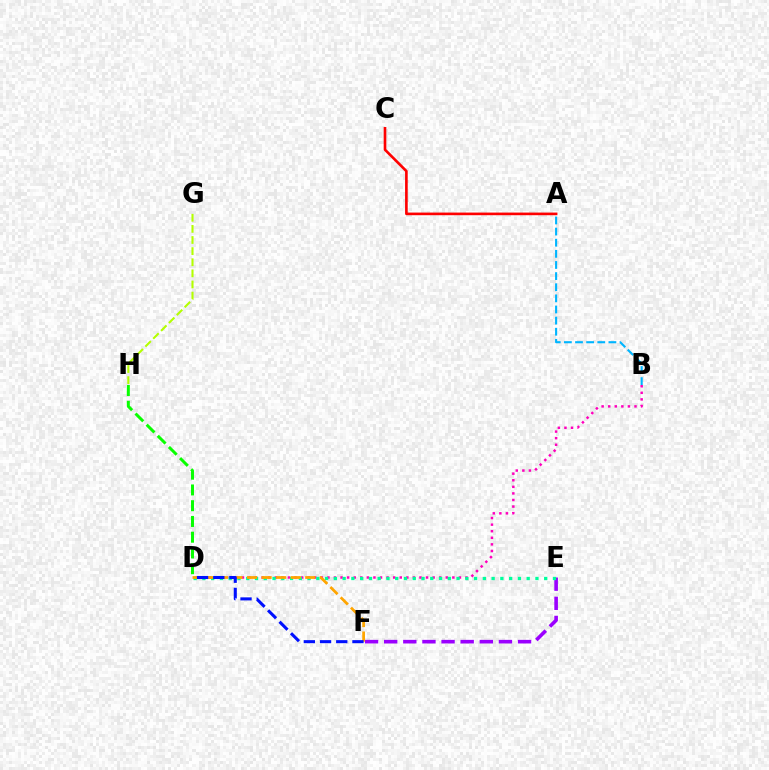{('D', 'H'): [{'color': '#08ff00', 'line_style': 'dashed', 'thickness': 2.14}], ('E', 'F'): [{'color': '#9b00ff', 'line_style': 'dashed', 'thickness': 2.6}], ('B', 'D'): [{'color': '#ff00bd', 'line_style': 'dotted', 'thickness': 1.79}], ('D', 'E'): [{'color': '#00ff9d', 'line_style': 'dotted', 'thickness': 2.38}], ('D', 'F'): [{'color': '#ffa500', 'line_style': 'dashed', 'thickness': 1.98}, {'color': '#0010ff', 'line_style': 'dashed', 'thickness': 2.2}], ('A', 'B'): [{'color': '#00b5ff', 'line_style': 'dashed', 'thickness': 1.51}], ('A', 'C'): [{'color': '#ff0000', 'line_style': 'solid', 'thickness': 1.9}], ('G', 'H'): [{'color': '#b3ff00', 'line_style': 'dashed', 'thickness': 1.51}]}